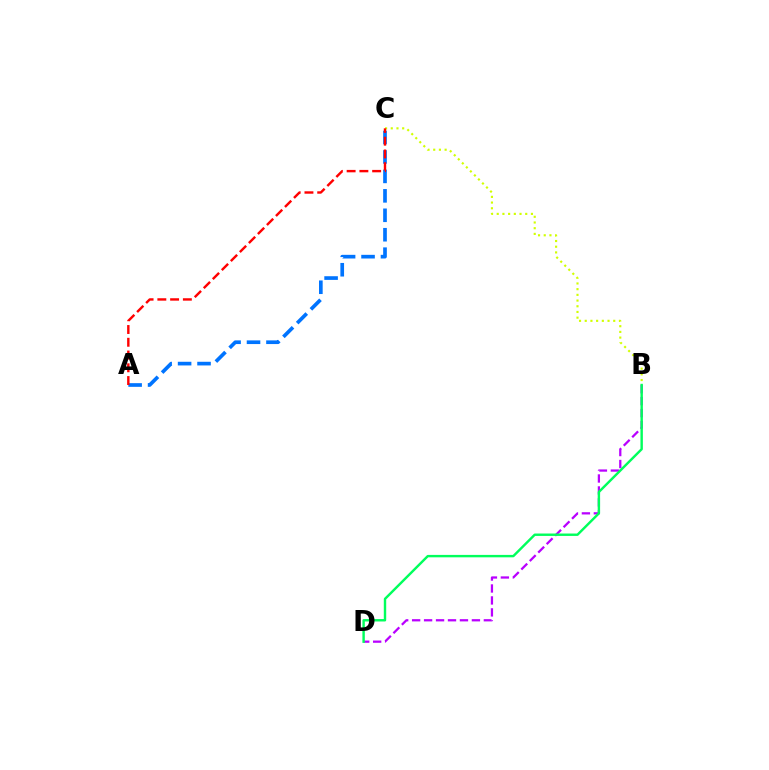{('B', 'D'): [{'color': '#b900ff', 'line_style': 'dashed', 'thickness': 1.62}, {'color': '#00ff5c', 'line_style': 'solid', 'thickness': 1.74}], ('B', 'C'): [{'color': '#d1ff00', 'line_style': 'dotted', 'thickness': 1.55}], ('A', 'C'): [{'color': '#0074ff', 'line_style': 'dashed', 'thickness': 2.64}, {'color': '#ff0000', 'line_style': 'dashed', 'thickness': 1.73}]}